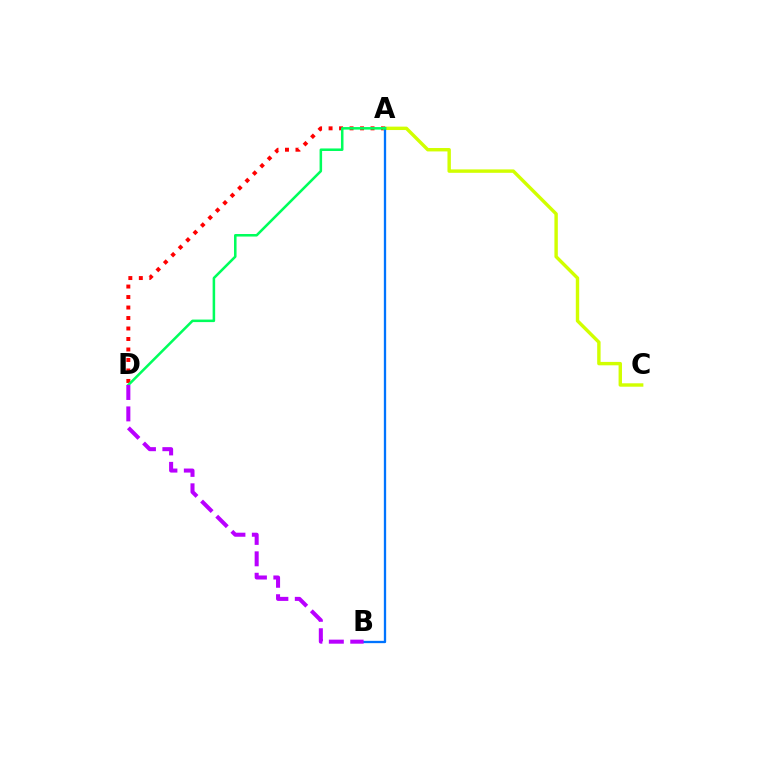{('A', 'D'): [{'color': '#ff0000', 'line_style': 'dotted', 'thickness': 2.85}, {'color': '#00ff5c', 'line_style': 'solid', 'thickness': 1.83}], ('A', 'C'): [{'color': '#d1ff00', 'line_style': 'solid', 'thickness': 2.45}], ('A', 'B'): [{'color': '#0074ff', 'line_style': 'solid', 'thickness': 1.67}], ('B', 'D'): [{'color': '#b900ff', 'line_style': 'dashed', 'thickness': 2.91}]}